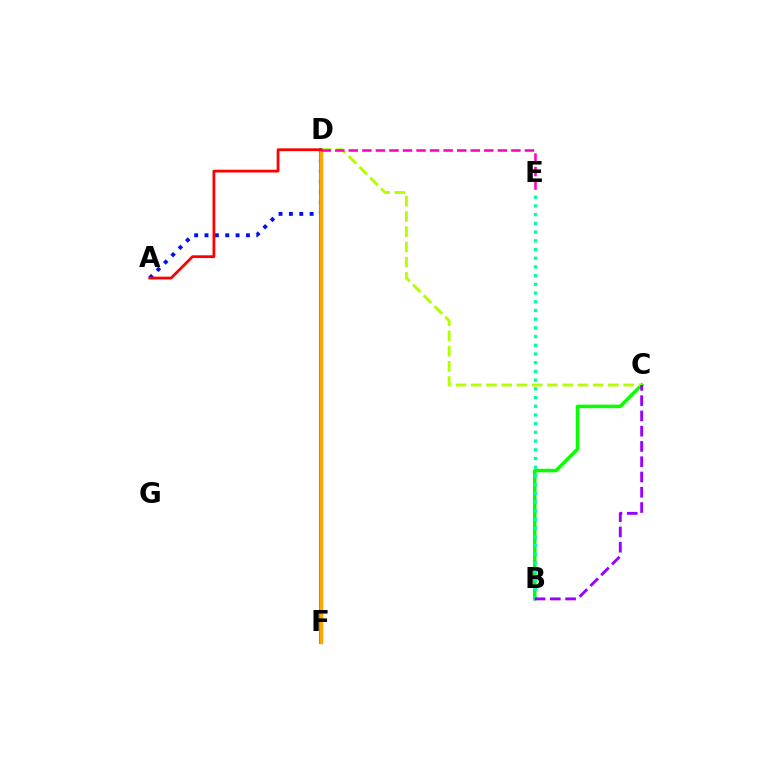{('B', 'C'): [{'color': '#08ff00', 'line_style': 'solid', 'thickness': 2.54}, {'color': '#9b00ff', 'line_style': 'dashed', 'thickness': 2.07}], ('A', 'D'): [{'color': '#0010ff', 'line_style': 'dotted', 'thickness': 2.82}, {'color': '#ff0000', 'line_style': 'solid', 'thickness': 2.0}], ('B', 'E'): [{'color': '#00ff9d', 'line_style': 'dotted', 'thickness': 2.37}], ('D', 'F'): [{'color': '#00b5ff', 'line_style': 'solid', 'thickness': 2.93}, {'color': '#ffa500', 'line_style': 'solid', 'thickness': 2.44}], ('C', 'D'): [{'color': '#b3ff00', 'line_style': 'dashed', 'thickness': 2.07}], ('D', 'E'): [{'color': '#ff00bd', 'line_style': 'dashed', 'thickness': 1.84}]}